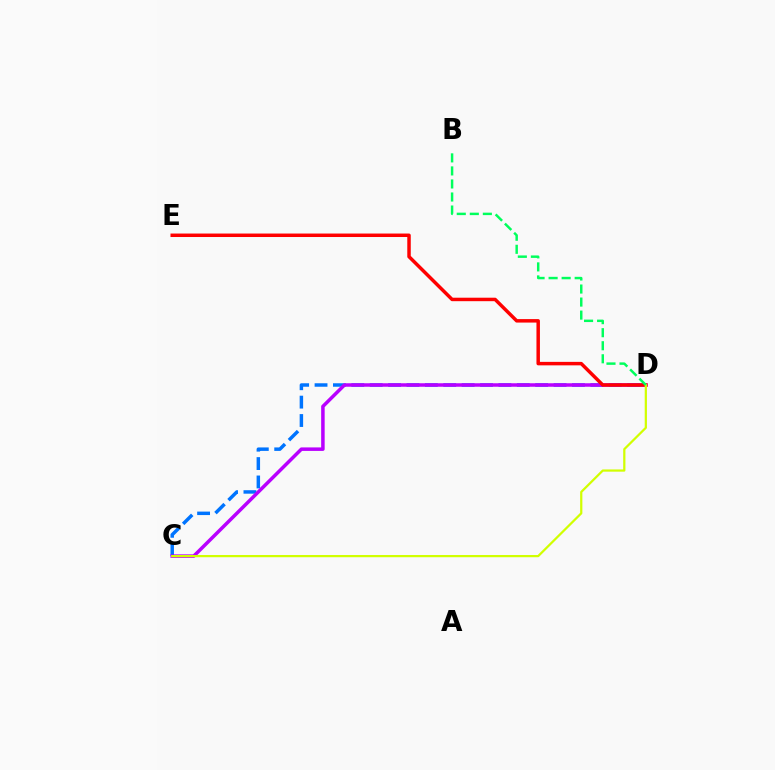{('C', 'D'): [{'color': '#0074ff', 'line_style': 'dashed', 'thickness': 2.5}, {'color': '#b900ff', 'line_style': 'solid', 'thickness': 2.52}, {'color': '#d1ff00', 'line_style': 'solid', 'thickness': 1.61}], ('D', 'E'): [{'color': '#ff0000', 'line_style': 'solid', 'thickness': 2.5}], ('B', 'D'): [{'color': '#00ff5c', 'line_style': 'dashed', 'thickness': 1.77}]}